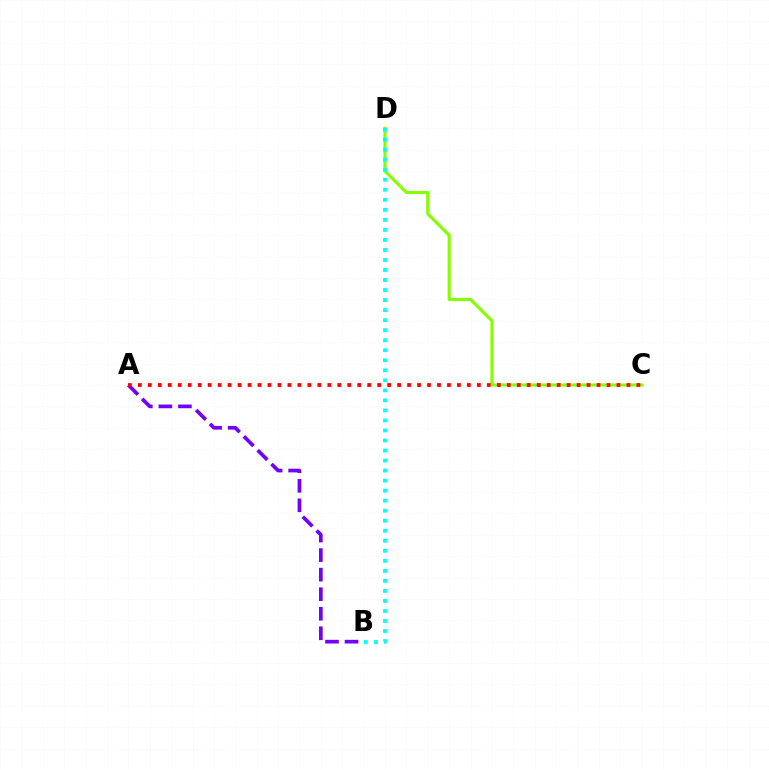{('C', 'D'): [{'color': '#84ff00', 'line_style': 'solid', 'thickness': 2.25}], ('A', 'B'): [{'color': '#7200ff', 'line_style': 'dashed', 'thickness': 2.65}], ('B', 'D'): [{'color': '#00fff6', 'line_style': 'dotted', 'thickness': 2.72}], ('A', 'C'): [{'color': '#ff0000', 'line_style': 'dotted', 'thickness': 2.71}]}